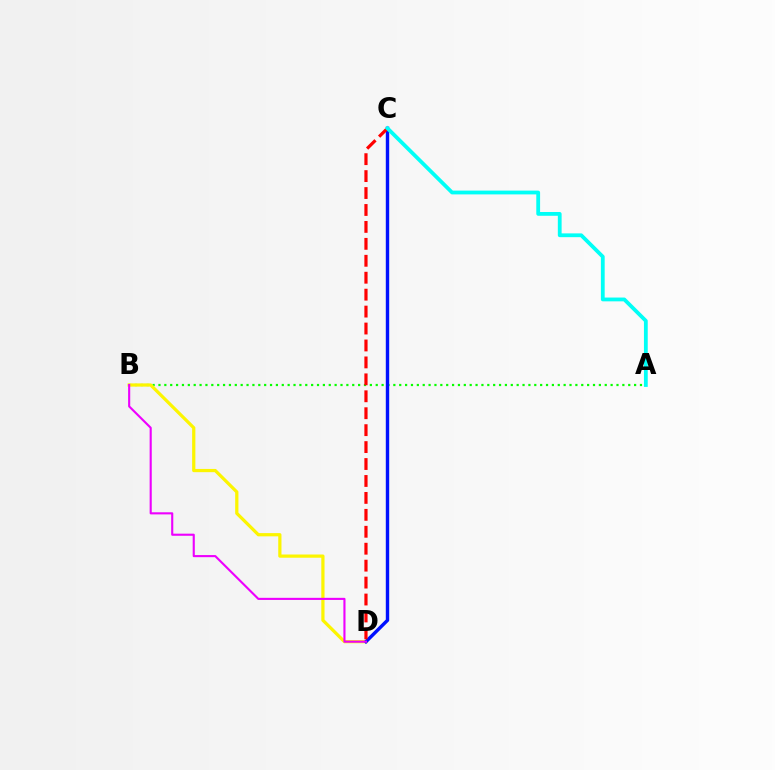{('A', 'B'): [{'color': '#08ff00', 'line_style': 'dotted', 'thickness': 1.6}], ('B', 'D'): [{'color': '#fcf500', 'line_style': 'solid', 'thickness': 2.33}, {'color': '#ee00ff', 'line_style': 'solid', 'thickness': 1.52}], ('C', 'D'): [{'color': '#0010ff', 'line_style': 'solid', 'thickness': 2.45}, {'color': '#ff0000', 'line_style': 'dashed', 'thickness': 2.3}], ('A', 'C'): [{'color': '#00fff6', 'line_style': 'solid', 'thickness': 2.73}]}